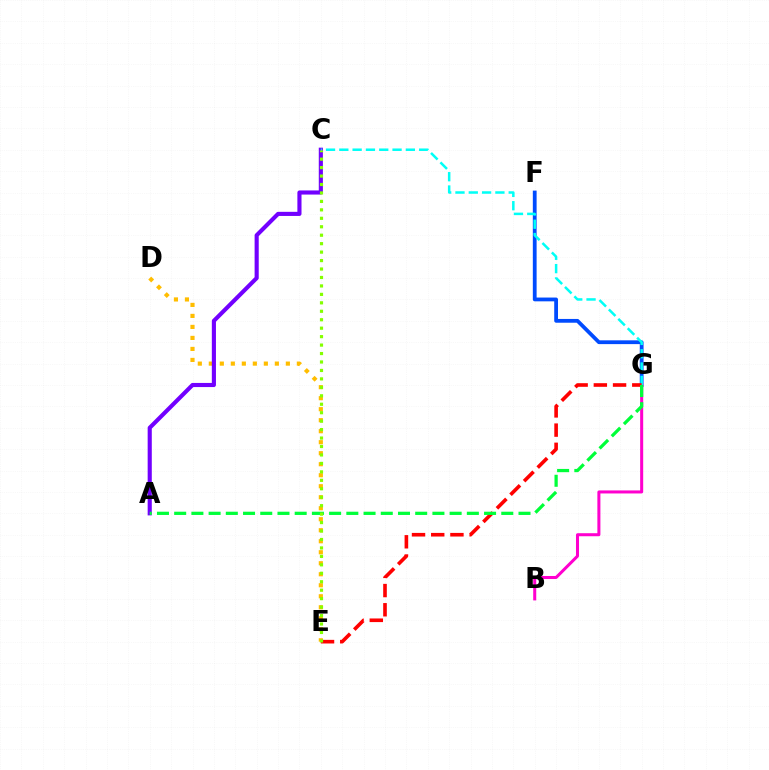{('F', 'G'): [{'color': '#004bff', 'line_style': 'solid', 'thickness': 2.72}], ('D', 'E'): [{'color': '#ffbd00', 'line_style': 'dotted', 'thickness': 2.99}], ('B', 'G'): [{'color': '#ff00cf', 'line_style': 'solid', 'thickness': 2.18}], ('A', 'C'): [{'color': '#7200ff', 'line_style': 'solid', 'thickness': 2.97}], ('C', 'G'): [{'color': '#00fff6', 'line_style': 'dashed', 'thickness': 1.81}], ('E', 'G'): [{'color': '#ff0000', 'line_style': 'dashed', 'thickness': 2.61}], ('A', 'G'): [{'color': '#00ff39', 'line_style': 'dashed', 'thickness': 2.34}], ('C', 'E'): [{'color': '#84ff00', 'line_style': 'dotted', 'thickness': 2.3}]}